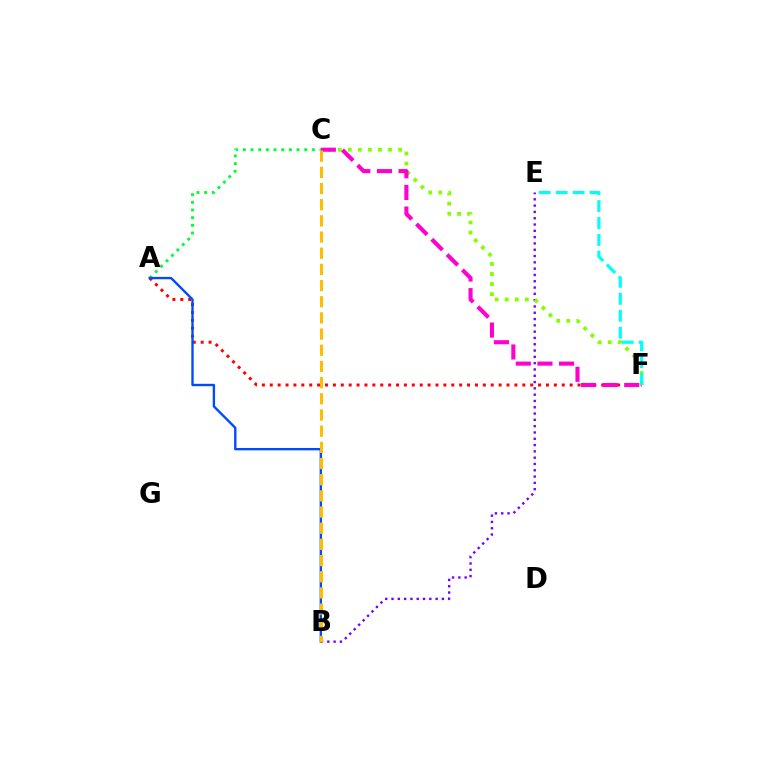{('B', 'E'): [{'color': '#7200ff', 'line_style': 'dotted', 'thickness': 1.71}], ('C', 'F'): [{'color': '#84ff00', 'line_style': 'dotted', 'thickness': 2.73}, {'color': '#ff00cf', 'line_style': 'dashed', 'thickness': 2.94}], ('A', 'F'): [{'color': '#ff0000', 'line_style': 'dotted', 'thickness': 2.14}], ('A', 'C'): [{'color': '#00ff39', 'line_style': 'dotted', 'thickness': 2.08}], ('A', 'B'): [{'color': '#004bff', 'line_style': 'solid', 'thickness': 1.71}], ('E', 'F'): [{'color': '#00fff6', 'line_style': 'dashed', 'thickness': 2.3}], ('B', 'C'): [{'color': '#ffbd00', 'line_style': 'dashed', 'thickness': 2.2}]}